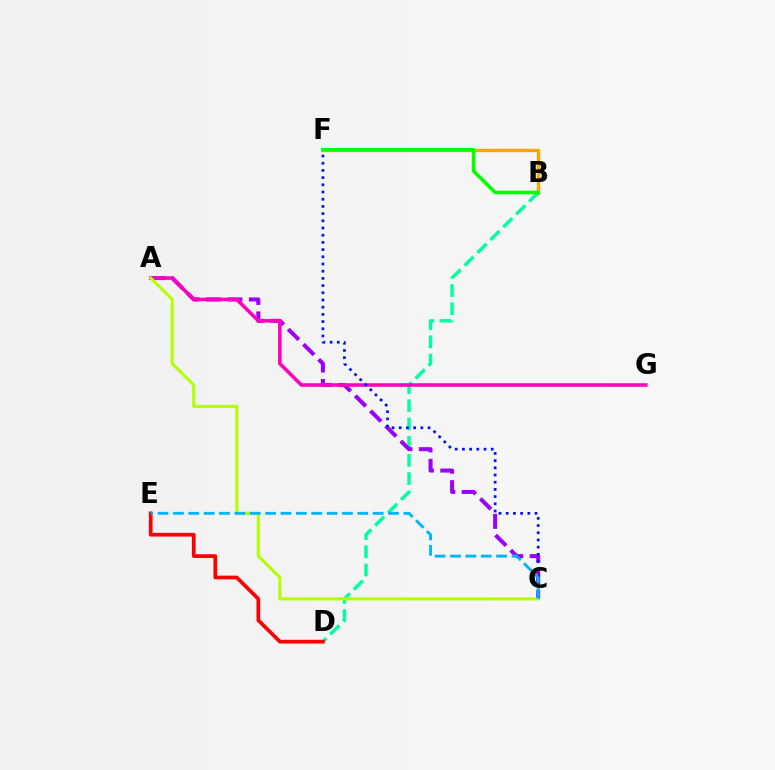{('B', 'F'): [{'color': '#ffa500', 'line_style': 'solid', 'thickness': 2.45}, {'color': '#08ff00', 'line_style': 'solid', 'thickness': 2.6}], ('B', 'D'): [{'color': '#00ff9d', 'line_style': 'dashed', 'thickness': 2.47}], ('A', 'C'): [{'color': '#9b00ff', 'line_style': 'dashed', 'thickness': 2.91}, {'color': '#b3ff00', 'line_style': 'solid', 'thickness': 2.19}], ('A', 'G'): [{'color': '#ff00bd', 'line_style': 'solid', 'thickness': 2.56}], ('C', 'F'): [{'color': '#0010ff', 'line_style': 'dotted', 'thickness': 1.96}], ('D', 'E'): [{'color': '#ff0000', 'line_style': 'solid', 'thickness': 2.68}], ('C', 'E'): [{'color': '#00b5ff', 'line_style': 'dashed', 'thickness': 2.09}]}